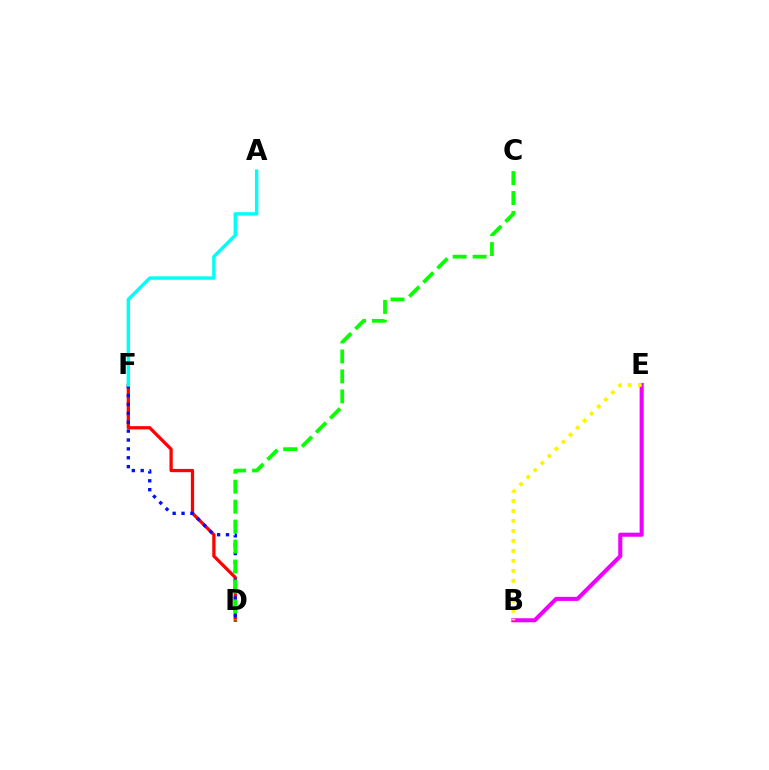{('D', 'F'): [{'color': '#ff0000', 'line_style': 'solid', 'thickness': 2.34}, {'color': '#0010ff', 'line_style': 'dotted', 'thickness': 2.41}], ('C', 'D'): [{'color': '#08ff00', 'line_style': 'dashed', 'thickness': 2.71}], ('B', 'E'): [{'color': '#ee00ff', 'line_style': 'solid', 'thickness': 2.93}, {'color': '#fcf500', 'line_style': 'dotted', 'thickness': 2.71}], ('A', 'F'): [{'color': '#00fff6', 'line_style': 'solid', 'thickness': 2.46}]}